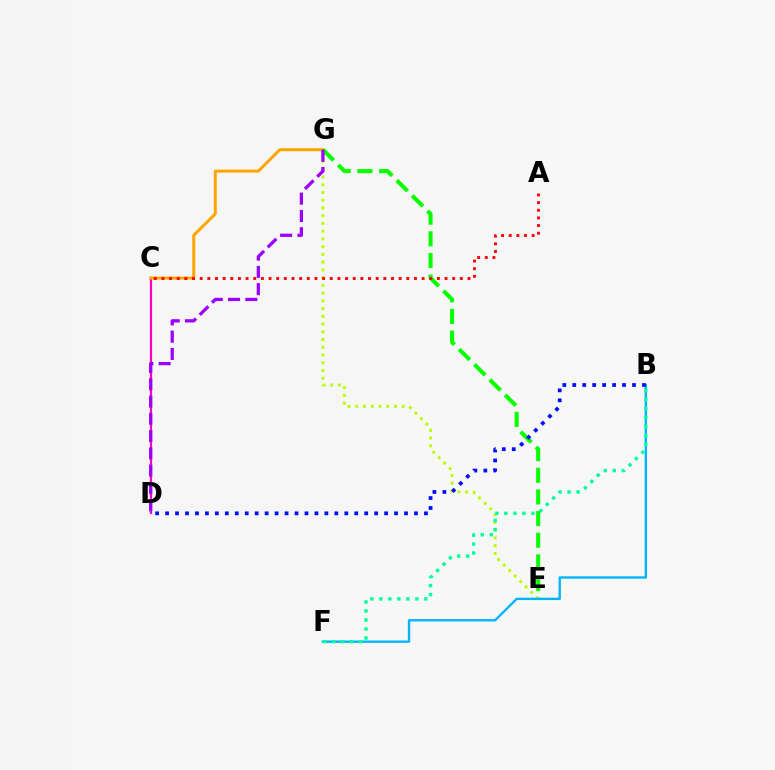{('C', 'D'): [{'color': '#ff00bd', 'line_style': 'solid', 'thickness': 1.58}], ('C', 'G'): [{'color': '#ffa500', 'line_style': 'solid', 'thickness': 2.16}], ('E', 'G'): [{'color': '#08ff00', 'line_style': 'dashed', 'thickness': 2.94}, {'color': '#b3ff00', 'line_style': 'dotted', 'thickness': 2.1}], ('A', 'C'): [{'color': '#ff0000', 'line_style': 'dotted', 'thickness': 2.08}], ('B', 'F'): [{'color': '#00b5ff', 'line_style': 'solid', 'thickness': 1.7}, {'color': '#00ff9d', 'line_style': 'dotted', 'thickness': 2.45}], ('D', 'G'): [{'color': '#9b00ff', 'line_style': 'dashed', 'thickness': 2.35}], ('B', 'D'): [{'color': '#0010ff', 'line_style': 'dotted', 'thickness': 2.71}]}